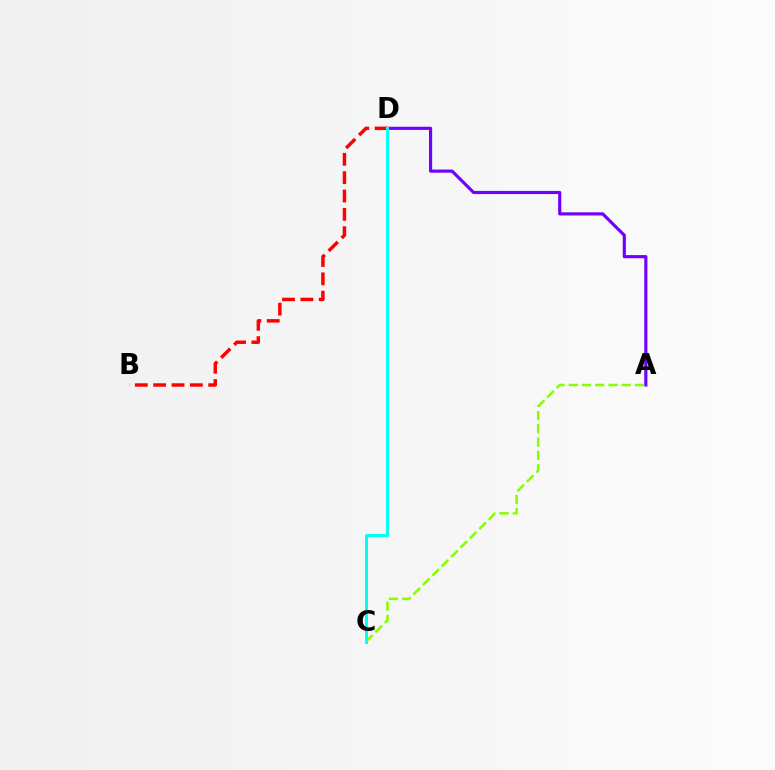{('A', 'D'): [{'color': '#7200ff', 'line_style': 'solid', 'thickness': 2.28}], ('A', 'C'): [{'color': '#84ff00', 'line_style': 'dashed', 'thickness': 1.8}], ('B', 'D'): [{'color': '#ff0000', 'line_style': 'dashed', 'thickness': 2.49}], ('C', 'D'): [{'color': '#00fff6', 'line_style': 'solid', 'thickness': 2.16}]}